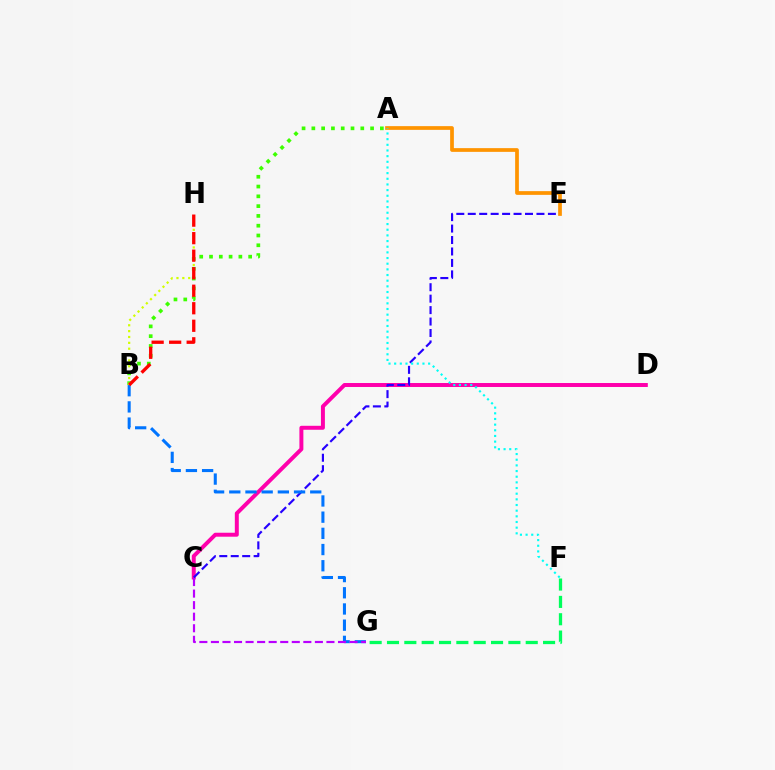{('C', 'D'): [{'color': '#ff00ac', 'line_style': 'solid', 'thickness': 2.85}], ('C', 'E'): [{'color': '#2500ff', 'line_style': 'dashed', 'thickness': 1.56}], ('B', 'G'): [{'color': '#0074ff', 'line_style': 'dashed', 'thickness': 2.2}], ('F', 'G'): [{'color': '#00ff5c', 'line_style': 'dashed', 'thickness': 2.36}], ('A', 'B'): [{'color': '#3dff00', 'line_style': 'dotted', 'thickness': 2.66}], ('B', 'H'): [{'color': '#d1ff00', 'line_style': 'dotted', 'thickness': 1.59}, {'color': '#ff0000', 'line_style': 'dashed', 'thickness': 2.38}], ('A', 'E'): [{'color': '#ff9400', 'line_style': 'solid', 'thickness': 2.68}], ('C', 'G'): [{'color': '#b900ff', 'line_style': 'dashed', 'thickness': 1.57}], ('A', 'F'): [{'color': '#00fff6', 'line_style': 'dotted', 'thickness': 1.54}]}